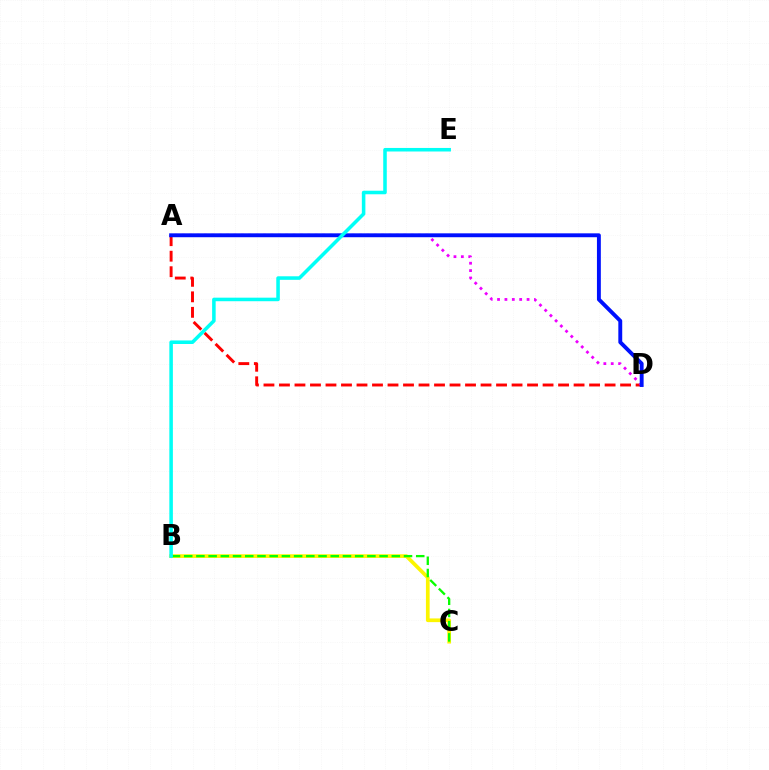{('A', 'D'): [{'color': '#ff0000', 'line_style': 'dashed', 'thickness': 2.11}, {'color': '#ee00ff', 'line_style': 'dotted', 'thickness': 2.01}, {'color': '#0010ff', 'line_style': 'solid', 'thickness': 2.8}], ('B', 'C'): [{'color': '#fcf500', 'line_style': 'solid', 'thickness': 2.67}, {'color': '#08ff00', 'line_style': 'dashed', 'thickness': 1.66}], ('B', 'E'): [{'color': '#00fff6', 'line_style': 'solid', 'thickness': 2.55}]}